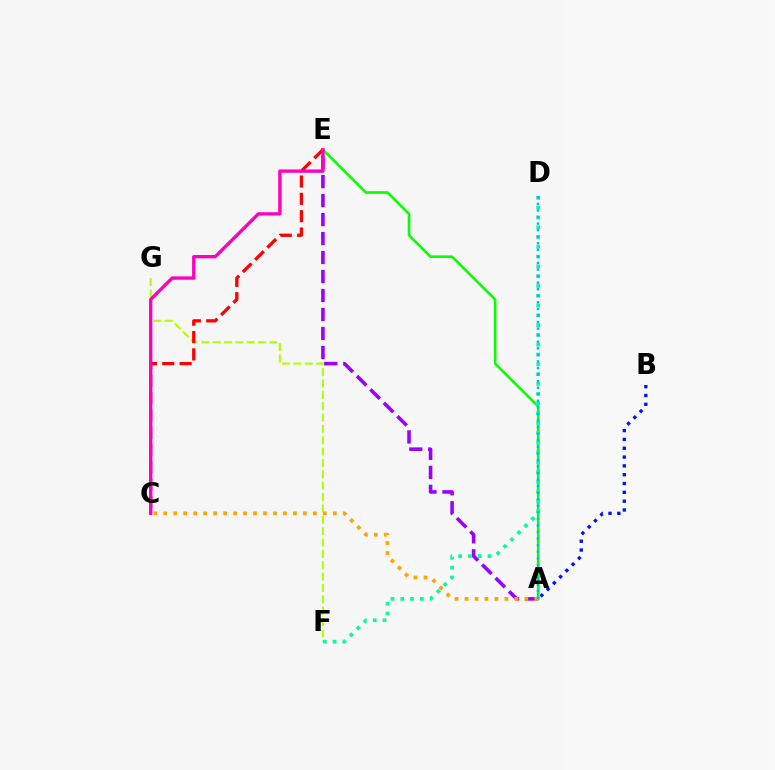{('A', 'B'): [{'color': '#0010ff', 'line_style': 'dotted', 'thickness': 2.4}], ('A', 'E'): [{'color': '#08ff00', 'line_style': 'solid', 'thickness': 1.88}, {'color': '#9b00ff', 'line_style': 'dashed', 'thickness': 2.58}], ('F', 'G'): [{'color': '#b3ff00', 'line_style': 'dashed', 'thickness': 1.54}], ('C', 'E'): [{'color': '#ff0000', 'line_style': 'dashed', 'thickness': 2.36}, {'color': '#ff00bd', 'line_style': 'solid', 'thickness': 2.39}], ('A', 'C'): [{'color': '#ffa500', 'line_style': 'dotted', 'thickness': 2.71}], ('D', 'F'): [{'color': '#00ff9d', 'line_style': 'dotted', 'thickness': 2.66}], ('A', 'D'): [{'color': '#00b5ff', 'line_style': 'dotted', 'thickness': 1.78}]}